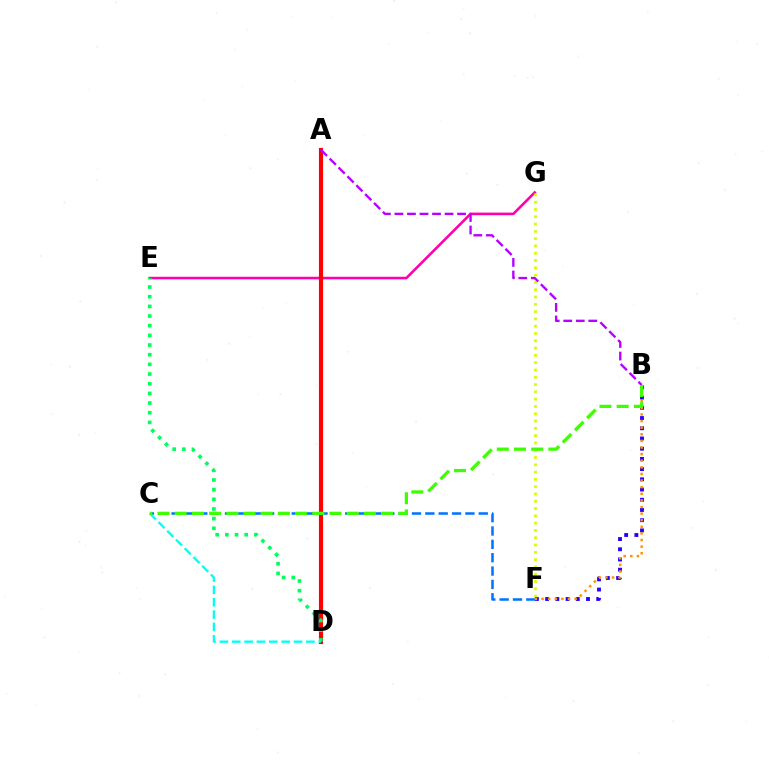{('C', 'F'): [{'color': '#0074ff', 'line_style': 'dashed', 'thickness': 1.81}], ('E', 'G'): [{'color': '#ff00ac', 'line_style': 'solid', 'thickness': 1.87}], ('F', 'G'): [{'color': '#d1ff00', 'line_style': 'dotted', 'thickness': 1.98}], ('A', 'D'): [{'color': '#ff0000', 'line_style': 'solid', 'thickness': 2.98}], ('D', 'E'): [{'color': '#00ff5c', 'line_style': 'dotted', 'thickness': 2.63}], ('A', 'B'): [{'color': '#b900ff', 'line_style': 'dashed', 'thickness': 1.7}], ('B', 'F'): [{'color': '#2500ff', 'line_style': 'dotted', 'thickness': 2.78}, {'color': '#ff9400', 'line_style': 'dotted', 'thickness': 1.8}], ('C', 'D'): [{'color': '#00fff6', 'line_style': 'dashed', 'thickness': 1.68}], ('B', 'C'): [{'color': '#3dff00', 'line_style': 'dashed', 'thickness': 2.34}]}